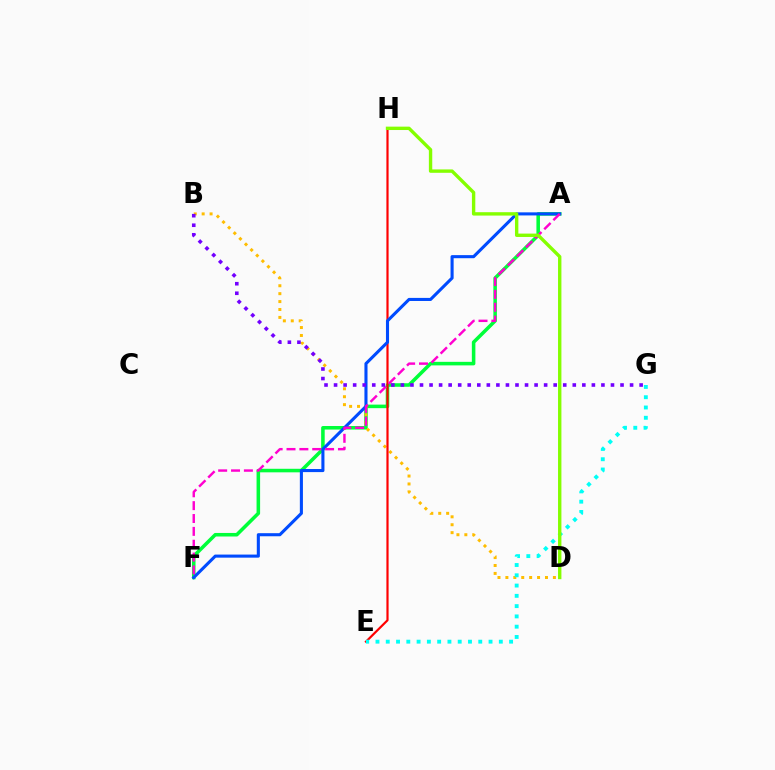{('A', 'F'): [{'color': '#00ff39', 'line_style': 'solid', 'thickness': 2.55}, {'color': '#004bff', 'line_style': 'solid', 'thickness': 2.22}, {'color': '#ff00cf', 'line_style': 'dashed', 'thickness': 1.75}], ('B', 'D'): [{'color': '#ffbd00', 'line_style': 'dotted', 'thickness': 2.15}], ('E', 'H'): [{'color': '#ff0000', 'line_style': 'solid', 'thickness': 1.57}], ('E', 'G'): [{'color': '#00fff6', 'line_style': 'dotted', 'thickness': 2.79}], ('B', 'G'): [{'color': '#7200ff', 'line_style': 'dotted', 'thickness': 2.59}], ('D', 'H'): [{'color': '#84ff00', 'line_style': 'solid', 'thickness': 2.43}]}